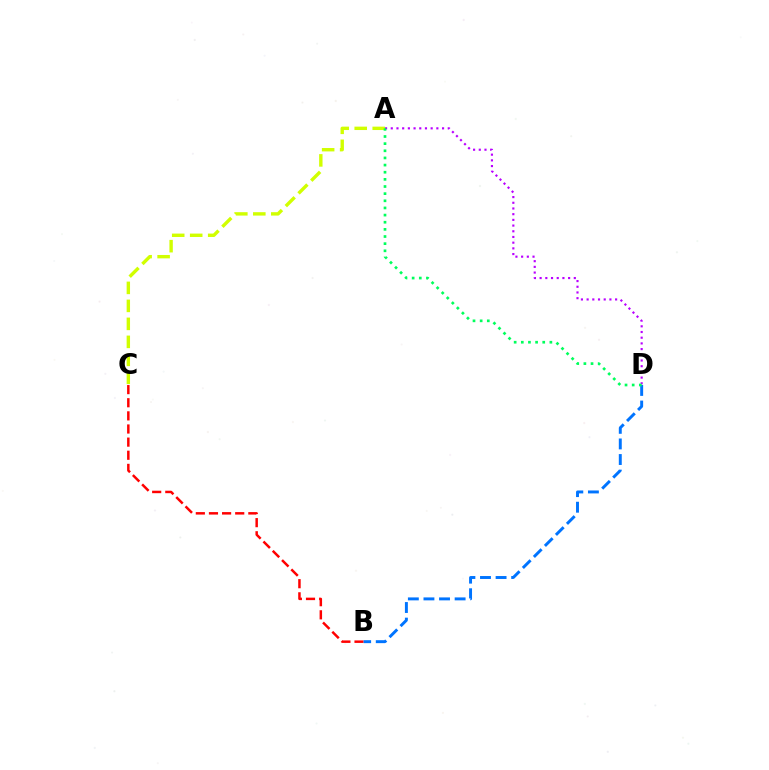{('A', 'D'): [{'color': '#b900ff', 'line_style': 'dotted', 'thickness': 1.55}, {'color': '#00ff5c', 'line_style': 'dotted', 'thickness': 1.94}], ('B', 'C'): [{'color': '#ff0000', 'line_style': 'dashed', 'thickness': 1.78}], ('A', 'C'): [{'color': '#d1ff00', 'line_style': 'dashed', 'thickness': 2.44}], ('B', 'D'): [{'color': '#0074ff', 'line_style': 'dashed', 'thickness': 2.12}]}